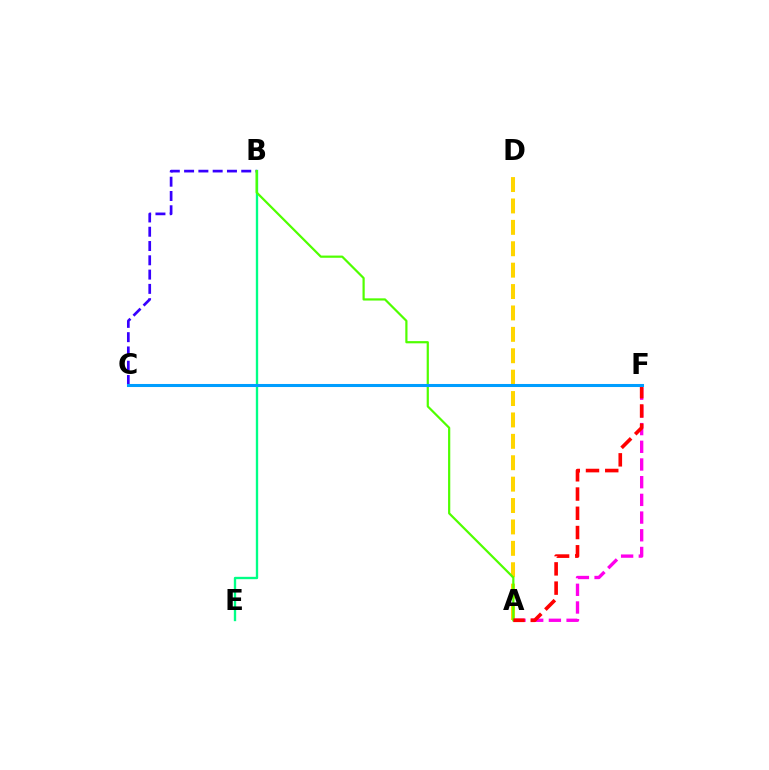{('A', 'D'): [{'color': '#ffd500', 'line_style': 'dashed', 'thickness': 2.91}], ('B', 'E'): [{'color': '#00ff86', 'line_style': 'solid', 'thickness': 1.69}], ('A', 'F'): [{'color': '#ff00ed', 'line_style': 'dashed', 'thickness': 2.4}, {'color': '#ff0000', 'line_style': 'dashed', 'thickness': 2.61}], ('B', 'C'): [{'color': '#3700ff', 'line_style': 'dashed', 'thickness': 1.94}], ('A', 'B'): [{'color': '#4fff00', 'line_style': 'solid', 'thickness': 1.59}], ('C', 'F'): [{'color': '#009eff', 'line_style': 'solid', 'thickness': 2.19}]}